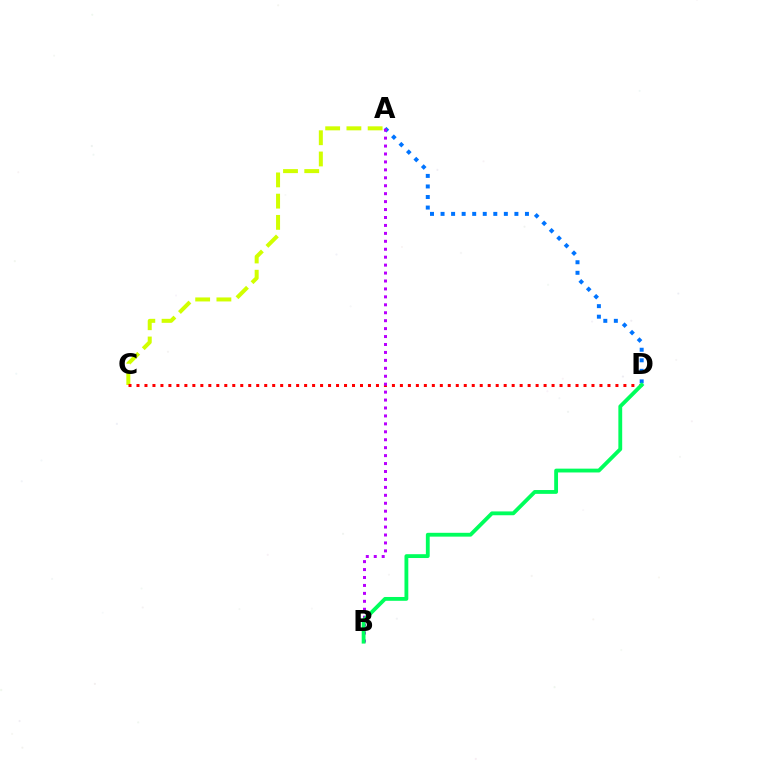{('A', 'C'): [{'color': '#d1ff00', 'line_style': 'dashed', 'thickness': 2.88}], ('C', 'D'): [{'color': '#ff0000', 'line_style': 'dotted', 'thickness': 2.17}], ('A', 'D'): [{'color': '#0074ff', 'line_style': 'dotted', 'thickness': 2.87}], ('A', 'B'): [{'color': '#b900ff', 'line_style': 'dotted', 'thickness': 2.16}], ('B', 'D'): [{'color': '#00ff5c', 'line_style': 'solid', 'thickness': 2.76}]}